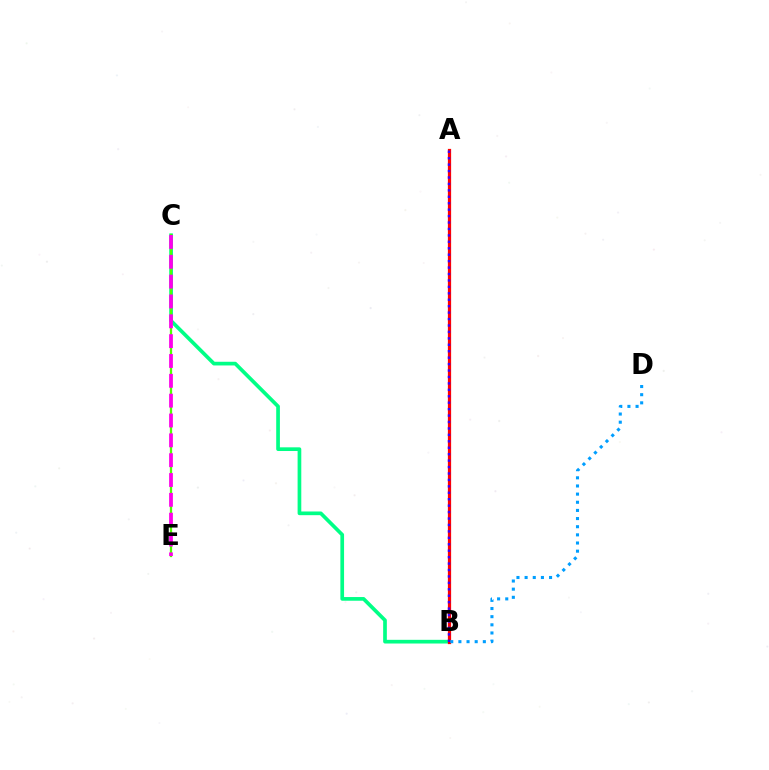{('B', 'C'): [{'color': '#00ff86', 'line_style': 'solid', 'thickness': 2.66}], ('C', 'E'): [{'color': '#4fff00', 'line_style': 'solid', 'thickness': 1.63}, {'color': '#ff00ed', 'line_style': 'dashed', 'thickness': 2.7}], ('A', 'B'): [{'color': '#ffd500', 'line_style': 'dotted', 'thickness': 2.15}, {'color': '#ff0000', 'line_style': 'solid', 'thickness': 2.33}, {'color': '#3700ff', 'line_style': 'dotted', 'thickness': 1.75}], ('B', 'D'): [{'color': '#009eff', 'line_style': 'dotted', 'thickness': 2.21}]}